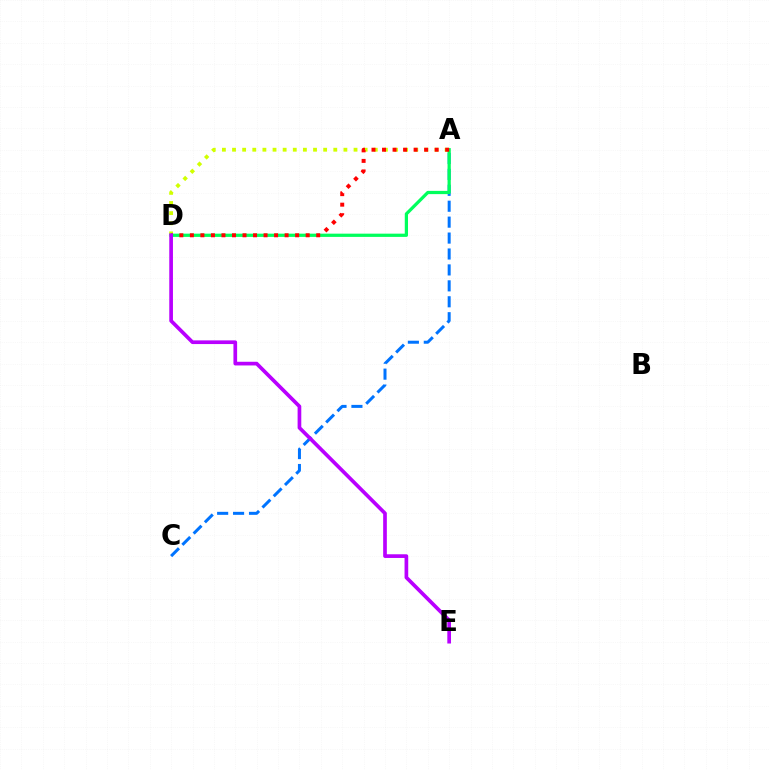{('A', 'D'): [{'color': '#d1ff00', 'line_style': 'dotted', 'thickness': 2.75}, {'color': '#00ff5c', 'line_style': 'solid', 'thickness': 2.33}, {'color': '#ff0000', 'line_style': 'dotted', 'thickness': 2.86}], ('A', 'C'): [{'color': '#0074ff', 'line_style': 'dashed', 'thickness': 2.16}], ('D', 'E'): [{'color': '#b900ff', 'line_style': 'solid', 'thickness': 2.65}]}